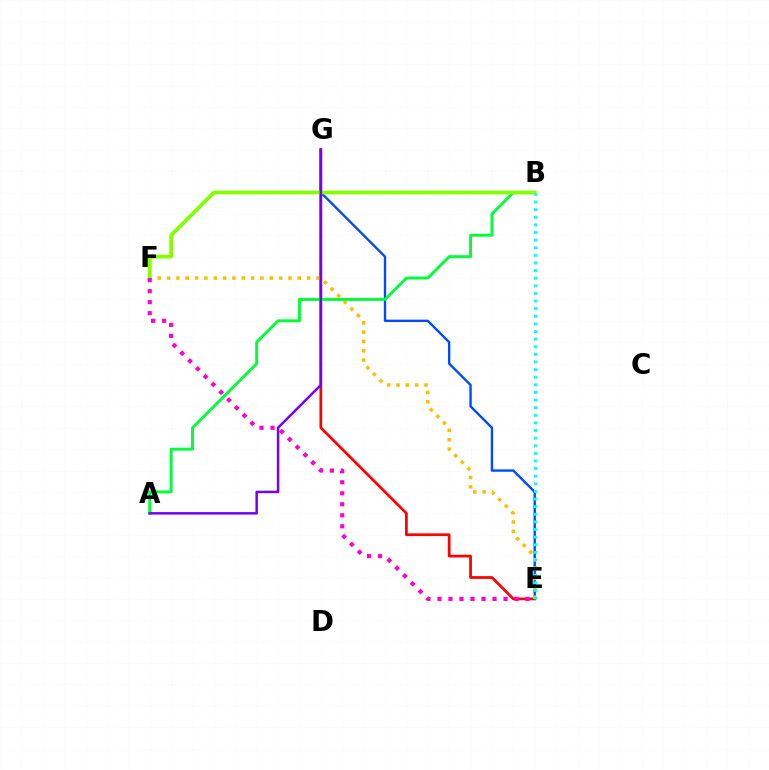{('E', 'G'): [{'color': '#004bff', 'line_style': 'solid', 'thickness': 1.72}, {'color': '#ff0000', 'line_style': 'solid', 'thickness': 1.97}], ('E', 'F'): [{'color': '#ffbd00', 'line_style': 'dotted', 'thickness': 2.54}, {'color': '#ff00cf', 'line_style': 'dotted', 'thickness': 2.99}], ('A', 'B'): [{'color': '#00ff39', 'line_style': 'solid', 'thickness': 2.11}], ('B', 'F'): [{'color': '#84ff00', 'line_style': 'solid', 'thickness': 2.7}], ('A', 'G'): [{'color': '#7200ff', 'line_style': 'solid', 'thickness': 1.79}], ('B', 'E'): [{'color': '#00fff6', 'line_style': 'dotted', 'thickness': 2.07}]}